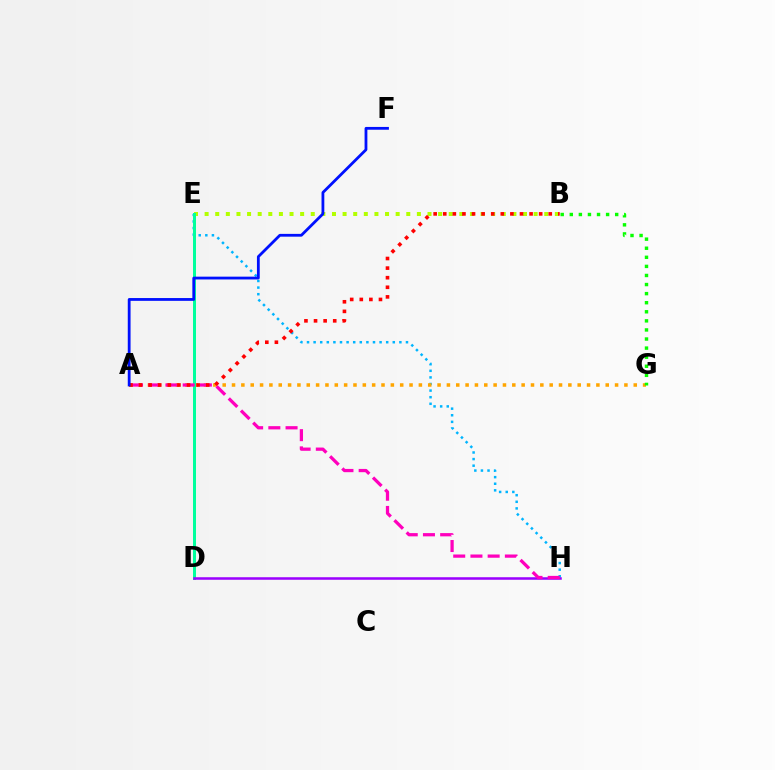{('E', 'H'): [{'color': '#00b5ff', 'line_style': 'dotted', 'thickness': 1.79}], ('B', 'E'): [{'color': '#b3ff00', 'line_style': 'dotted', 'thickness': 2.88}], ('A', 'G'): [{'color': '#ffa500', 'line_style': 'dotted', 'thickness': 2.54}], ('D', 'E'): [{'color': '#00ff9d', 'line_style': 'solid', 'thickness': 2.16}], ('D', 'H'): [{'color': '#9b00ff', 'line_style': 'solid', 'thickness': 1.83}], ('A', 'H'): [{'color': '#ff00bd', 'line_style': 'dashed', 'thickness': 2.34}], ('A', 'B'): [{'color': '#ff0000', 'line_style': 'dotted', 'thickness': 2.61}], ('B', 'G'): [{'color': '#08ff00', 'line_style': 'dotted', 'thickness': 2.47}], ('A', 'F'): [{'color': '#0010ff', 'line_style': 'solid', 'thickness': 2.01}]}